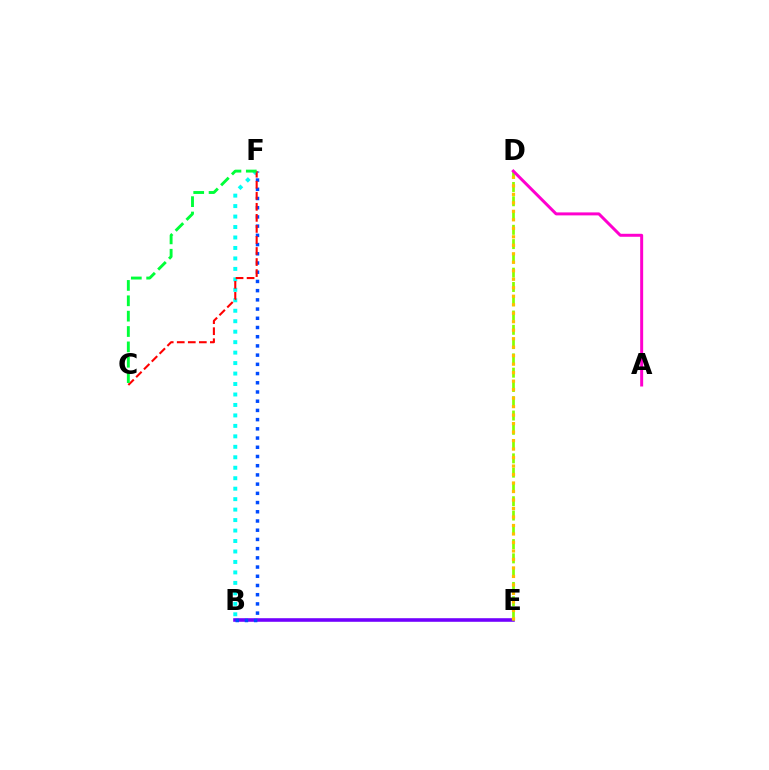{('B', 'E'): [{'color': '#7200ff', 'line_style': 'solid', 'thickness': 2.58}], ('B', 'F'): [{'color': '#004bff', 'line_style': 'dotted', 'thickness': 2.5}, {'color': '#00fff6', 'line_style': 'dotted', 'thickness': 2.84}], ('D', 'E'): [{'color': '#84ff00', 'line_style': 'dashed', 'thickness': 1.94}, {'color': '#ffbd00', 'line_style': 'dotted', 'thickness': 2.31}], ('C', 'F'): [{'color': '#ff0000', 'line_style': 'dashed', 'thickness': 1.5}, {'color': '#00ff39', 'line_style': 'dashed', 'thickness': 2.09}], ('A', 'D'): [{'color': '#ff00cf', 'line_style': 'solid', 'thickness': 2.15}]}